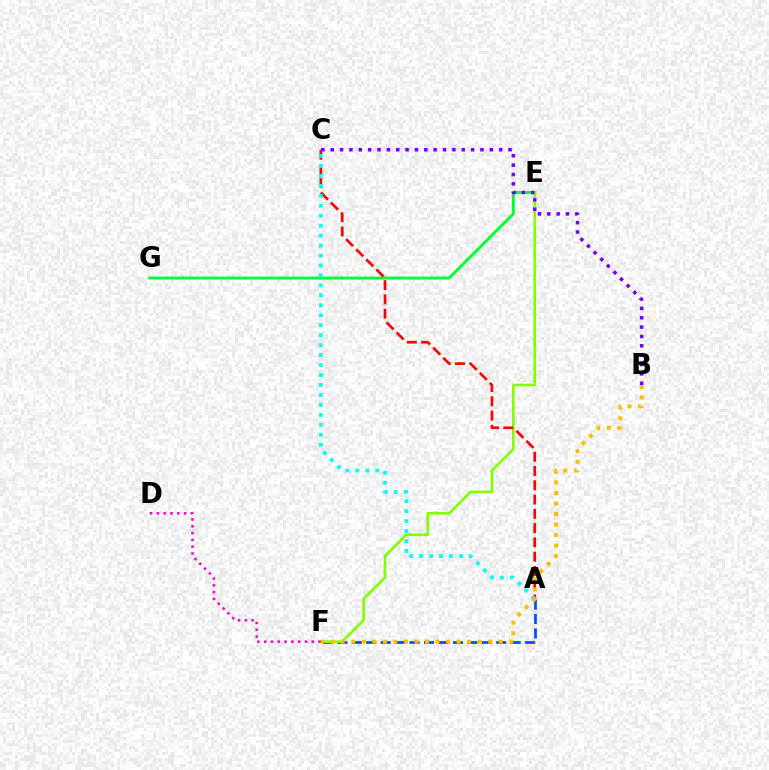{('E', 'G'): [{'color': '#00ff39', 'line_style': 'solid', 'thickness': 2.11}], ('A', 'F'): [{'color': '#004bff', 'line_style': 'dashed', 'thickness': 1.96}], ('E', 'F'): [{'color': '#84ff00', 'line_style': 'solid', 'thickness': 1.91}], ('A', 'C'): [{'color': '#ff0000', 'line_style': 'dashed', 'thickness': 1.94}, {'color': '#00fff6', 'line_style': 'dotted', 'thickness': 2.71}], ('D', 'F'): [{'color': '#ff00cf', 'line_style': 'dotted', 'thickness': 1.85}], ('B', 'F'): [{'color': '#ffbd00', 'line_style': 'dotted', 'thickness': 2.86}], ('B', 'C'): [{'color': '#7200ff', 'line_style': 'dotted', 'thickness': 2.54}]}